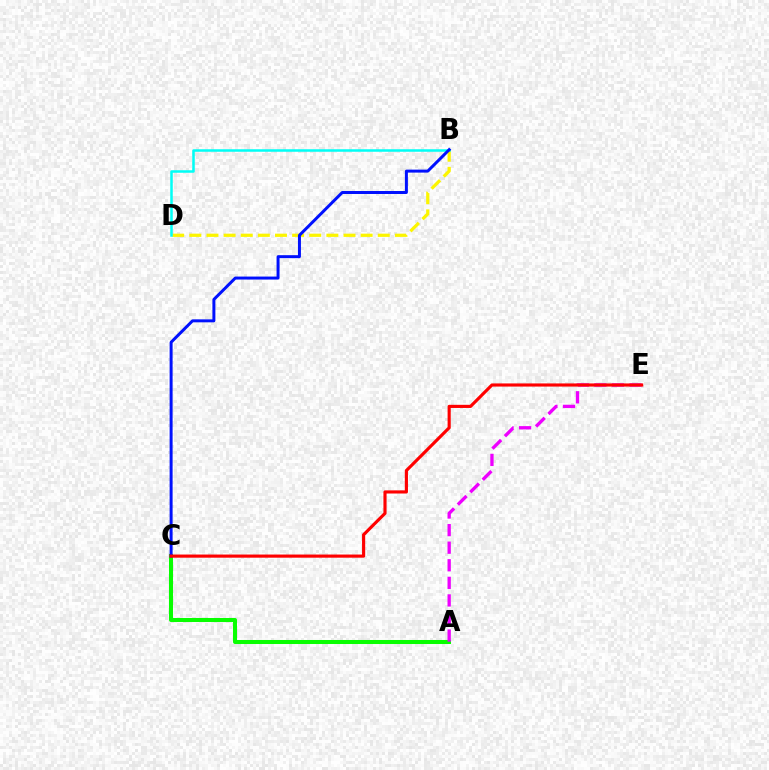{('B', 'D'): [{'color': '#fcf500', 'line_style': 'dashed', 'thickness': 2.33}, {'color': '#00fff6', 'line_style': 'solid', 'thickness': 1.81}], ('A', 'C'): [{'color': '#08ff00', 'line_style': 'solid', 'thickness': 2.9}], ('A', 'E'): [{'color': '#ee00ff', 'line_style': 'dashed', 'thickness': 2.39}], ('B', 'C'): [{'color': '#0010ff', 'line_style': 'solid', 'thickness': 2.15}], ('C', 'E'): [{'color': '#ff0000', 'line_style': 'solid', 'thickness': 2.26}]}